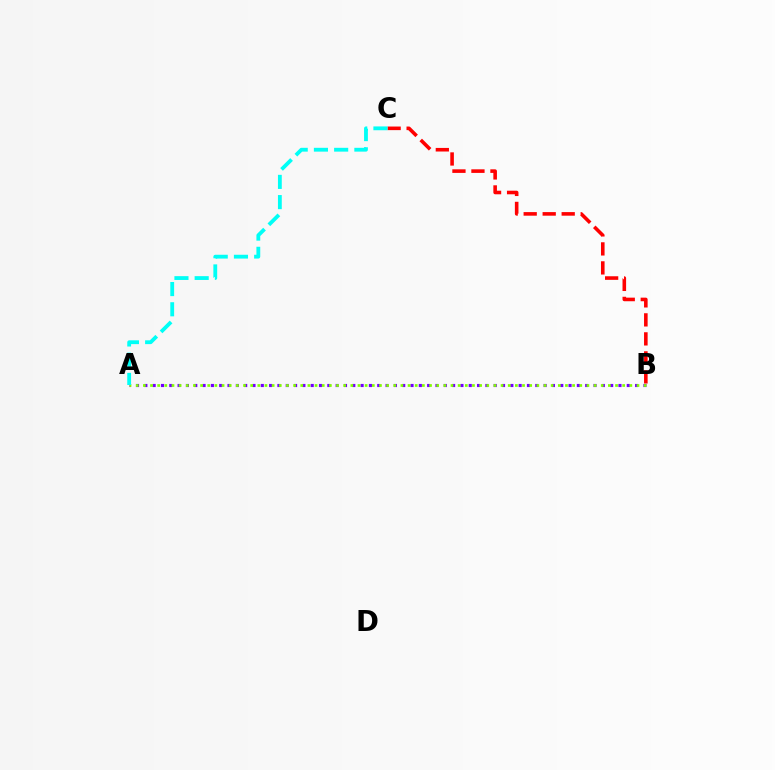{('B', 'C'): [{'color': '#ff0000', 'line_style': 'dashed', 'thickness': 2.58}], ('A', 'B'): [{'color': '#7200ff', 'line_style': 'dotted', 'thickness': 2.26}, {'color': '#84ff00', 'line_style': 'dotted', 'thickness': 1.94}], ('A', 'C'): [{'color': '#00fff6', 'line_style': 'dashed', 'thickness': 2.75}]}